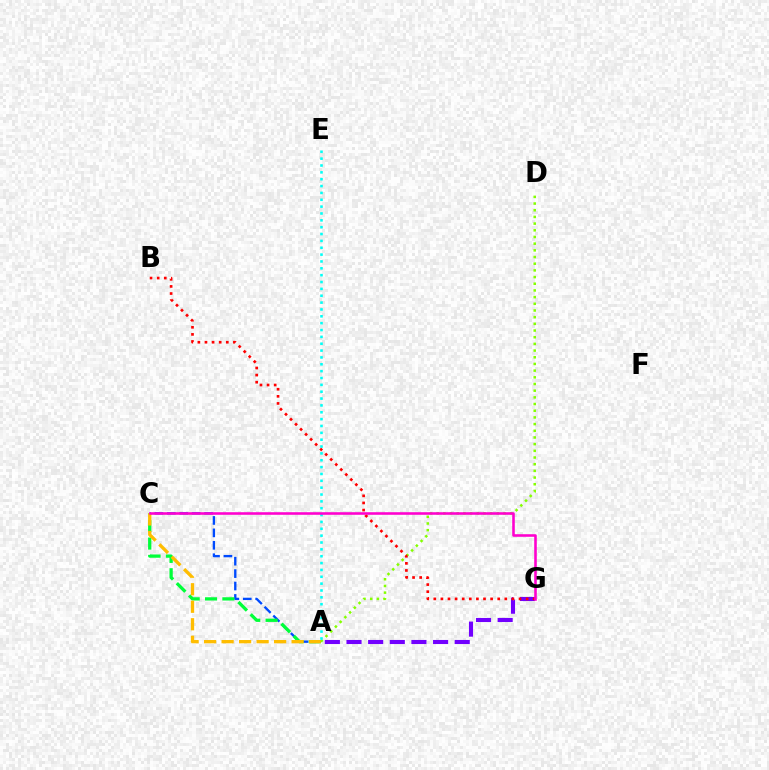{('A', 'G'): [{'color': '#7200ff', 'line_style': 'dashed', 'thickness': 2.94}], ('A', 'D'): [{'color': '#84ff00', 'line_style': 'dotted', 'thickness': 1.82}], ('A', 'C'): [{'color': '#004bff', 'line_style': 'dashed', 'thickness': 1.69}, {'color': '#00ff39', 'line_style': 'dashed', 'thickness': 2.36}, {'color': '#ffbd00', 'line_style': 'dashed', 'thickness': 2.38}], ('B', 'G'): [{'color': '#ff0000', 'line_style': 'dotted', 'thickness': 1.93}], ('A', 'E'): [{'color': '#00fff6', 'line_style': 'dotted', 'thickness': 1.86}], ('C', 'G'): [{'color': '#ff00cf', 'line_style': 'solid', 'thickness': 1.85}]}